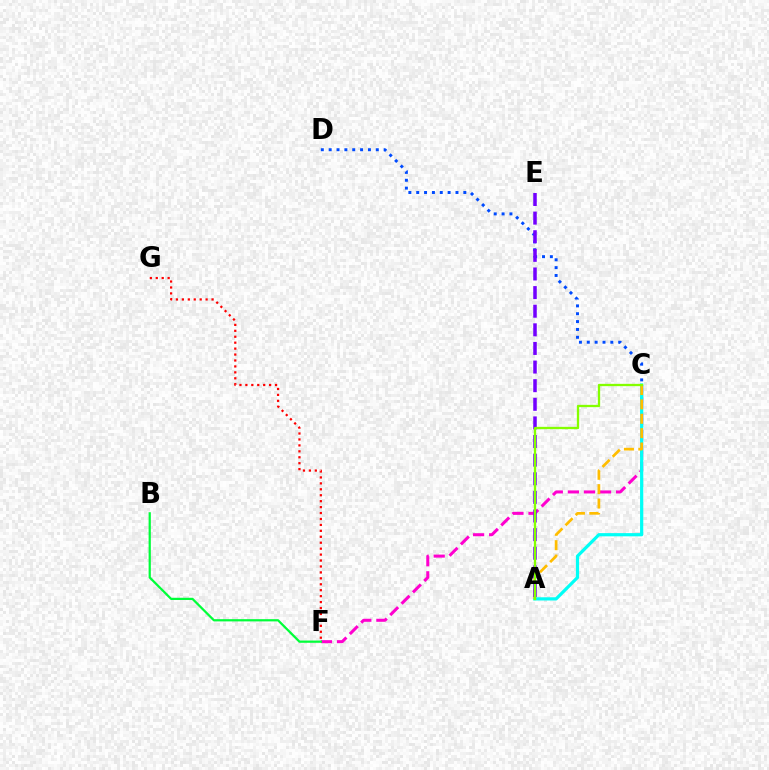{('C', 'F'): [{'color': '#ff00cf', 'line_style': 'dashed', 'thickness': 2.18}], ('B', 'F'): [{'color': '#00ff39', 'line_style': 'solid', 'thickness': 1.61}], ('C', 'D'): [{'color': '#004bff', 'line_style': 'dotted', 'thickness': 2.13}], ('A', 'C'): [{'color': '#00fff6', 'line_style': 'solid', 'thickness': 2.31}, {'color': '#ffbd00', 'line_style': 'dashed', 'thickness': 1.95}, {'color': '#84ff00', 'line_style': 'solid', 'thickness': 1.66}], ('A', 'E'): [{'color': '#7200ff', 'line_style': 'dashed', 'thickness': 2.53}], ('F', 'G'): [{'color': '#ff0000', 'line_style': 'dotted', 'thickness': 1.61}]}